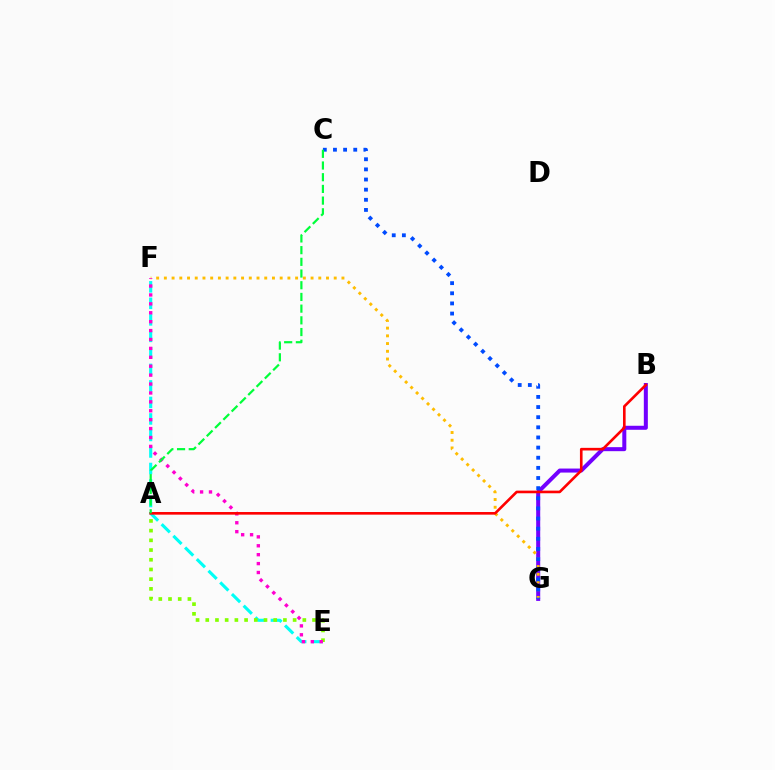{('B', 'G'): [{'color': '#7200ff', 'line_style': 'solid', 'thickness': 2.89}], ('F', 'G'): [{'color': '#ffbd00', 'line_style': 'dotted', 'thickness': 2.1}], ('E', 'F'): [{'color': '#00fff6', 'line_style': 'dashed', 'thickness': 2.24}, {'color': '#ff00cf', 'line_style': 'dotted', 'thickness': 2.42}], ('A', 'E'): [{'color': '#84ff00', 'line_style': 'dotted', 'thickness': 2.64}], ('A', 'B'): [{'color': '#ff0000', 'line_style': 'solid', 'thickness': 1.89}], ('C', 'G'): [{'color': '#004bff', 'line_style': 'dotted', 'thickness': 2.75}], ('A', 'C'): [{'color': '#00ff39', 'line_style': 'dashed', 'thickness': 1.59}]}